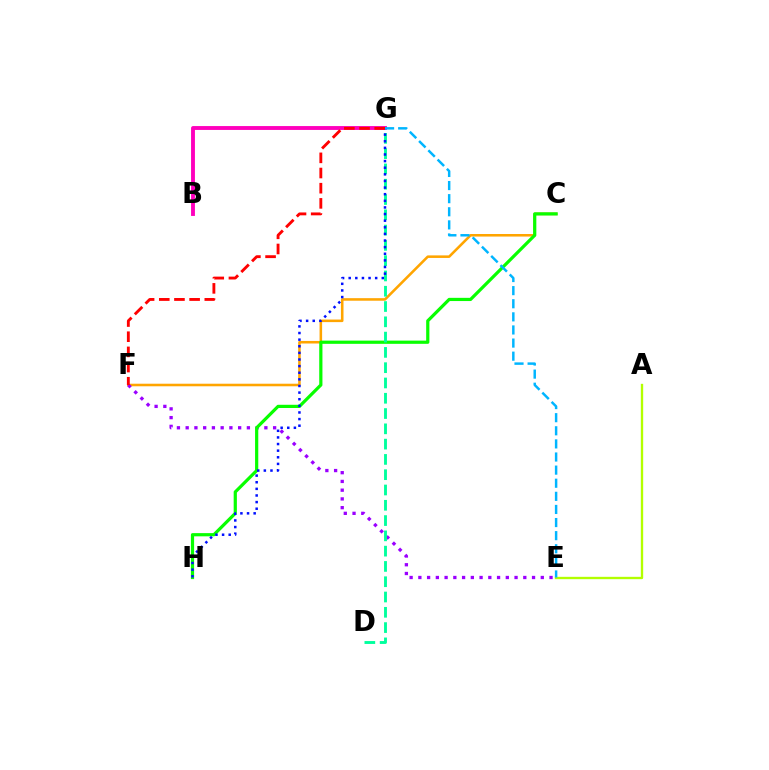{('C', 'F'): [{'color': '#ffa500', 'line_style': 'solid', 'thickness': 1.84}], ('E', 'F'): [{'color': '#9b00ff', 'line_style': 'dotted', 'thickness': 2.38}], ('B', 'G'): [{'color': '#ff00bd', 'line_style': 'solid', 'thickness': 2.79}], ('C', 'H'): [{'color': '#08ff00', 'line_style': 'solid', 'thickness': 2.31}], ('A', 'E'): [{'color': '#b3ff00', 'line_style': 'solid', 'thickness': 1.69}], ('D', 'G'): [{'color': '#00ff9d', 'line_style': 'dashed', 'thickness': 2.08}], ('G', 'H'): [{'color': '#0010ff', 'line_style': 'dotted', 'thickness': 1.8}], ('F', 'G'): [{'color': '#ff0000', 'line_style': 'dashed', 'thickness': 2.06}], ('E', 'G'): [{'color': '#00b5ff', 'line_style': 'dashed', 'thickness': 1.78}]}